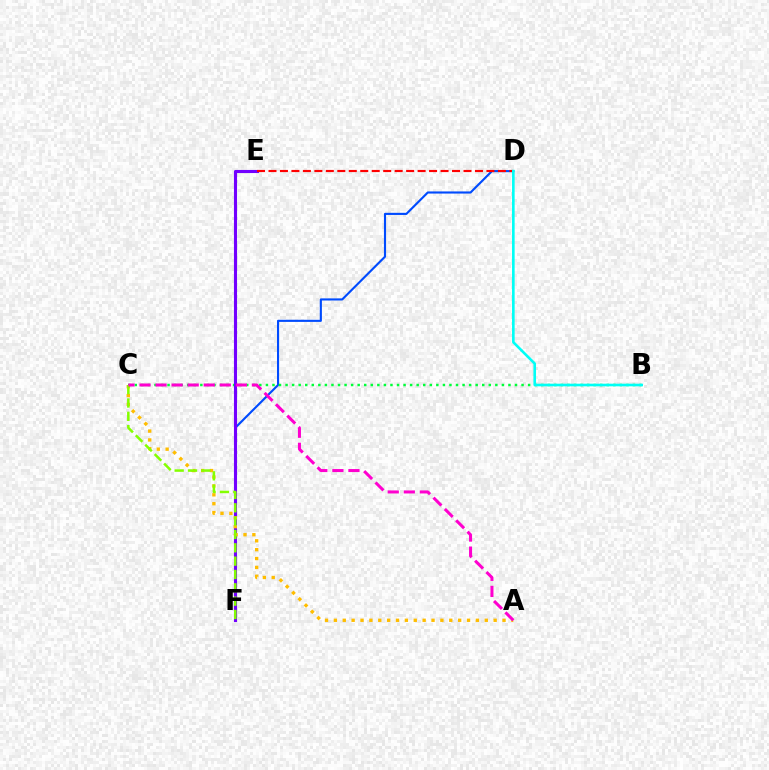{('D', 'F'): [{'color': '#004bff', 'line_style': 'solid', 'thickness': 1.53}], ('B', 'C'): [{'color': '#00ff39', 'line_style': 'dotted', 'thickness': 1.78}], ('E', 'F'): [{'color': '#7200ff', 'line_style': 'solid', 'thickness': 2.23}], ('A', 'C'): [{'color': '#ffbd00', 'line_style': 'dotted', 'thickness': 2.41}, {'color': '#ff00cf', 'line_style': 'dashed', 'thickness': 2.18}], ('D', 'E'): [{'color': '#ff0000', 'line_style': 'dashed', 'thickness': 1.56}], ('C', 'F'): [{'color': '#84ff00', 'line_style': 'dashed', 'thickness': 1.81}], ('B', 'D'): [{'color': '#00fff6', 'line_style': 'solid', 'thickness': 1.89}]}